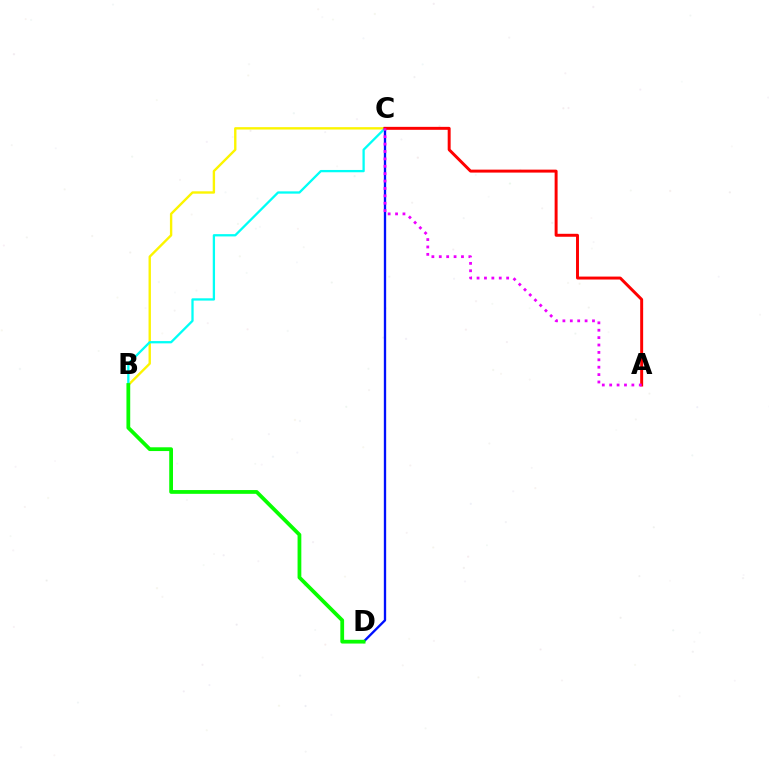{('B', 'C'): [{'color': '#fcf500', 'line_style': 'solid', 'thickness': 1.71}, {'color': '#00fff6', 'line_style': 'solid', 'thickness': 1.65}], ('C', 'D'): [{'color': '#0010ff', 'line_style': 'solid', 'thickness': 1.68}], ('A', 'C'): [{'color': '#ff0000', 'line_style': 'solid', 'thickness': 2.13}, {'color': '#ee00ff', 'line_style': 'dotted', 'thickness': 2.01}], ('B', 'D'): [{'color': '#08ff00', 'line_style': 'solid', 'thickness': 2.71}]}